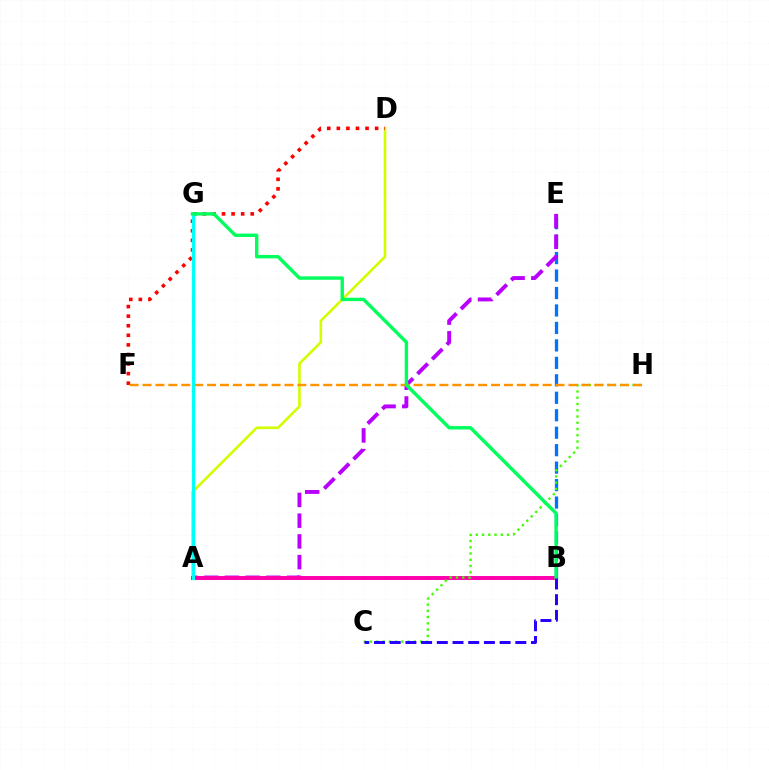{('B', 'E'): [{'color': '#0074ff', 'line_style': 'dashed', 'thickness': 2.37}], ('A', 'D'): [{'color': '#d1ff00', 'line_style': 'solid', 'thickness': 1.88}], ('A', 'E'): [{'color': '#b900ff', 'line_style': 'dashed', 'thickness': 2.82}], ('D', 'F'): [{'color': '#ff0000', 'line_style': 'dotted', 'thickness': 2.6}], ('A', 'B'): [{'color': '#ff00ac', 'line_style': 'solid', 'thickness': 2.84}], ('C', 'H'): [{'color': '#3dff00', 'line_style': 'dotted', 'thickness': 1.7}], ('F', 'H'): [{'color': '#ff9400', 'line_style': 'dashed', 'thickness': 1.75}], ('A', 'G'): [{'color': '#00fff6', 'line_style': 'solid', 'thickness': 2.36}], ('B', 'G'): [{'color': '#00ff5c', 'line_style': 'solid', 'thickness': 2.45}], ('B', 'C'): [{'color': '#2500ff', 'line_style': 'dashed', 'thickness': 2.13}]}